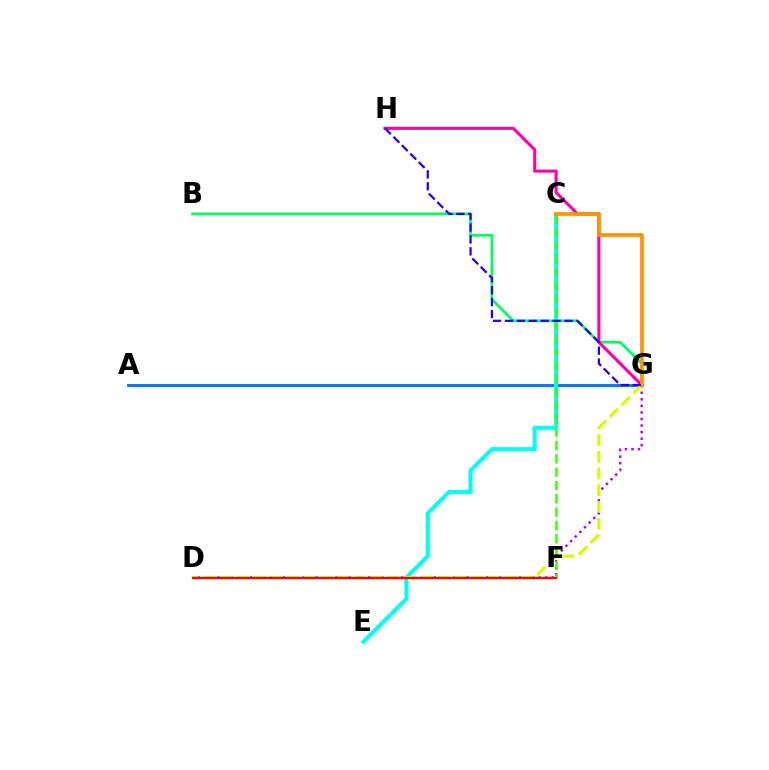{('B', 'G'): [{'color': '#00ff5c', 'line_style': 'solid', 'thickness': 1.96}], ('D', 'G'): [{'color': '#b900ff', 'line_style': 'dotted', 'thickness': 1.78}, {'color': '#d1ff00', 'line_style': 'dashed', 'thickness': 2.27}], ('A', 'G'): [{'color': '#0074ff', 'line_style': 'solid', 'thickness': 2.05}], ('G', 'H'): [{'color': '#ff00ac', 'line_style': 'solid', 'thickness': 2.23}, {'color': '#2500ff', 'line_style': 'dashed', 'thickness': 1.62}], ('C', 'E'): [{'color': '#00fff6', 'line_style': 'solid', 'thickness': 2.92}], ('C', 'F'): [{'color': '#3dff00', 'line_style': 'dashed', 'thickness': 1.81}], ('C', 'G'): [{'color': '#ff9400', 'line_style': 'solid', 'thickness': 2.69}], ('D', 'F'): [{'color': '#ff0000', 'line_style': 'solid', 'thickness': 1.62}]}